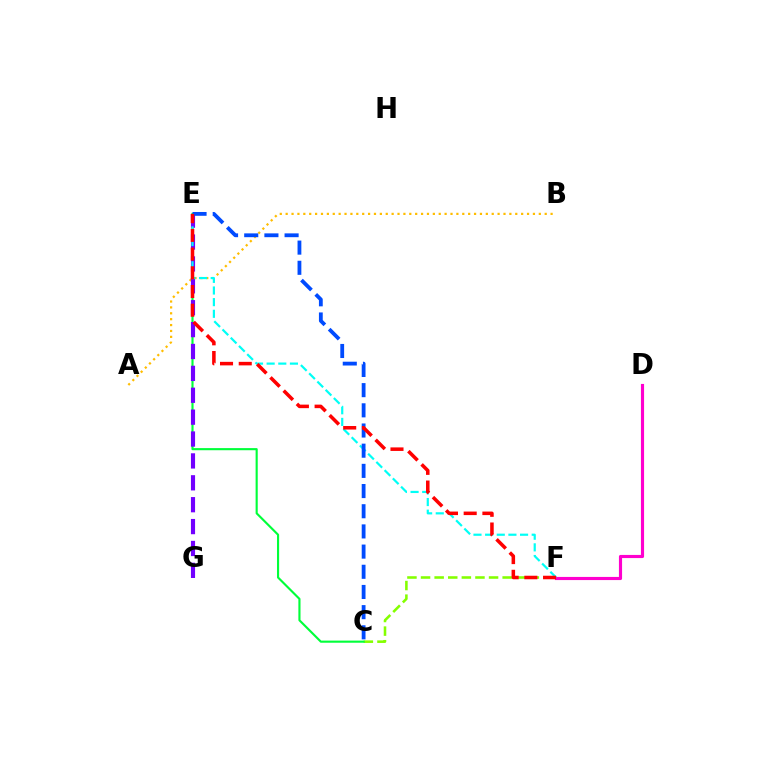{('C', 'F'): [{'color': '#84ff00', 'line_style': 'dashed', 'thickness': 1.85}], ('D', 'F'): [{'color': '#ff00cf', 'line_style': 'solid', 'thickness': 2.26}], ('A', 'B'): [{'color': '#ffbd00', 'line_style': 'dotted', 'thickness': 1.6}], ('C', 'E'): [{'color': '#00ff39', 'line_style': 'solid', 'thickness': 1.53}, {'color': '#004bff', 'line_style': 'dashed', 'thickness': 2.74}], ('E', 'G'): [{'color': '#7200ff', 'line_style': 'dashed', 'thickness': 2.97}], ('E', 'F'): [{'color': '#00fff6', 'line_style': 'dashed', 'thickness': 1.58}, {'color': '#ff0000', 'line_style': 'dashed', 'thickness': 2.54}]}